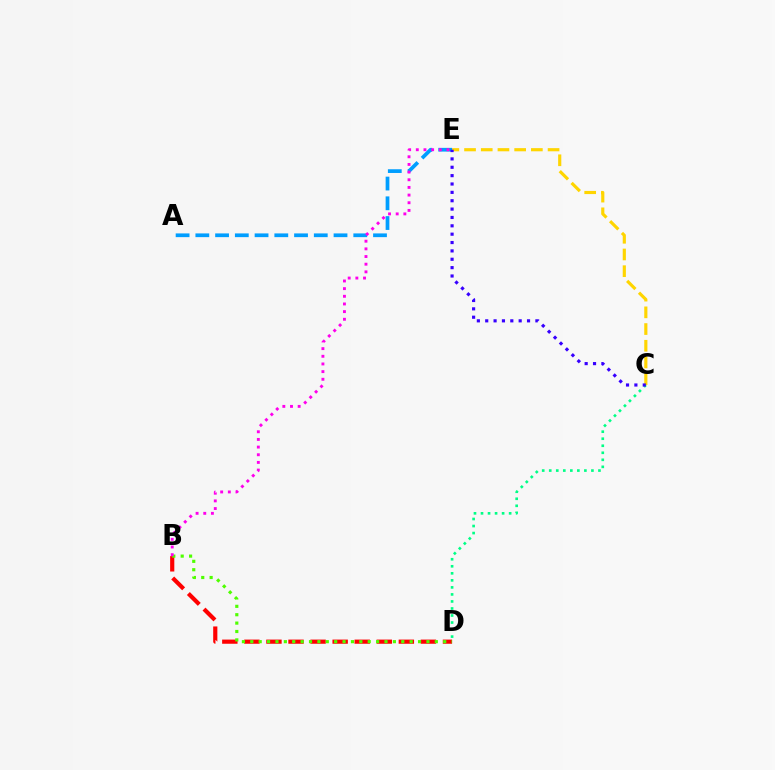{('B', 'D'): [{'color': '#ff0000', 'line_style': 'dashed', 'thickness': 3.0}, {'color': '#4fff00', 'line_style': 'dotted', 'thickness': 2.28}], ('C', 'E'): [{'color': '#ffd500', 'line_style': 'dashed', 'thickness': 2.27}, {'color': '#3700ff', 'line_style': 'dotted', 'thickness': 2.27}], ('C', 'D'): [{'color': '#00ff86', 'line_style': 'dotted', 'thickness': 1.91}], ('A', 'E'): [{'color': '#009eff', 'line_style': 'dashed', 'thickness': 2.68}], ('B', 'E'): [{'color': '#ff00ed', 'line_style': 'dotted', 'thickness': 2.08}]}